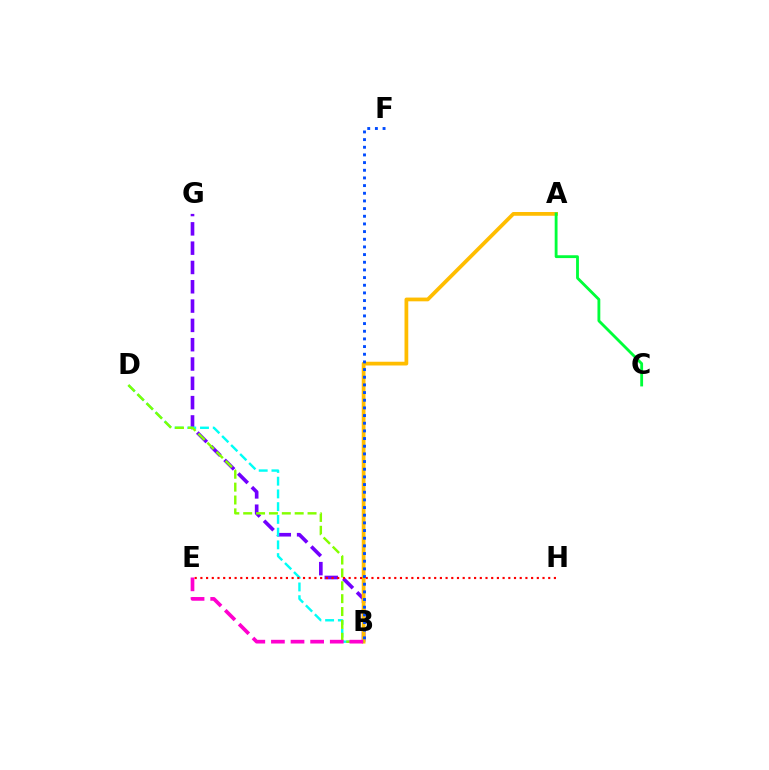{('B', 'G'): [{'color': '#7200ff', 'line_style': 'dashed', 'thickness': 2.62}], ('B', 'D'): [{'color': '#00fff6', 'line_style': 'dashed', 'thickness': 1.73}, {'color': '#84ff00', 'line_style': 'dashed', 'thickness': 1.75}], ('A', 'B'): [{'color': '#ffbd00', 'line_style': 'solid', 'thickness': 2.7}], ('B', 'F'): [{'color': '#004bff', 'line_style': 'dotted', 'thickness': 2.08}], ('B', 'E'): [{'color': '#ff00cf', 'line_style': 'dashed', 'thickness': 2.66}], ('A', 'C'): [{'color': '#00ff39', 'line_style': 'solid', 'thickness': 2.04}], ('E', 'H'): [{'color': '#ff0000', 'line_style': 'dotted', 'thickness': 1.55}]}